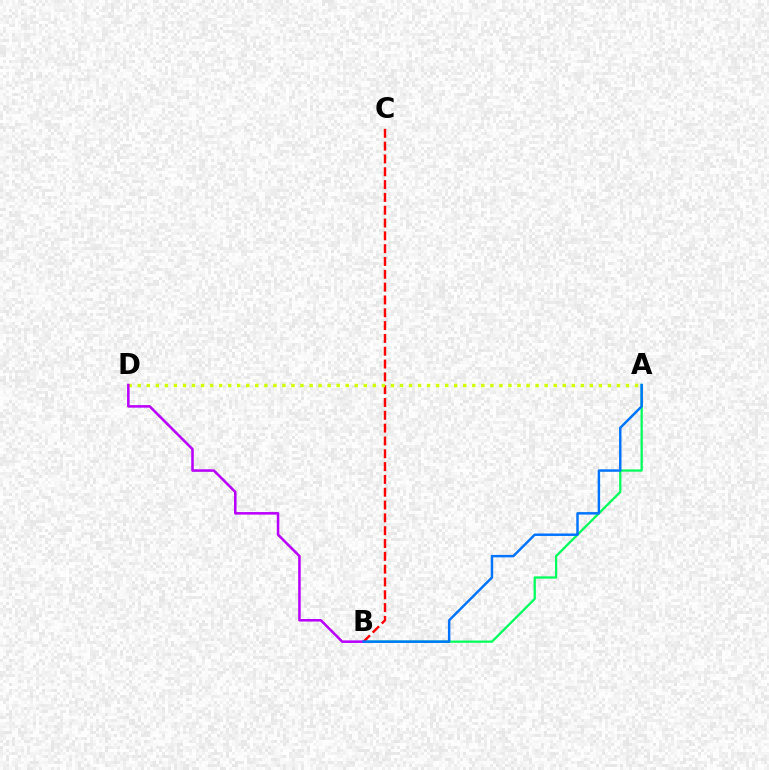{('A', 'B'): [{'color': '#00ff5c', 'line_style': 'solid', 'thickness': 1.64}, {'color': '#0074ff', 'line_style': 'solid', 'thickness': 1.78}], ('B', 'C'): [{'color': '#ff0000', 'line_style': 'dashed', 'thickness': 1.74}], ('A', 'D'): [{'color': '#d1ff00', 'line_style': 'dotted', 'thickness': 2.46}], ('B', 'D'): [{'color': '#b900ff', 'line_style': 'solid', 'thickness': 1.83}]}